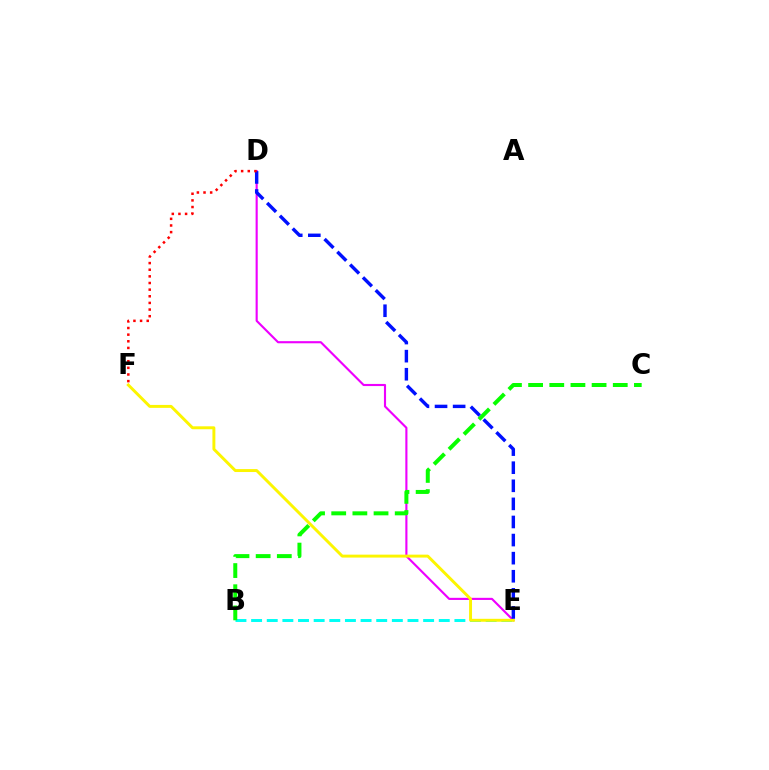{('D', 'E'): [{'color': '#ee00ff', 'line_style': 'solid', 'thickness': 1.53}, {'color': '#0010ff', 'line_style': 'dashed', 'thickness': 2.46}], ('B', 'E'): [{'color': '#00fff6', 'line_style': 'dashed', 'thickness': 2.12}], ('B', 'C'): [{'color': '#08ff00', 'line_style': 'dashed', 'thickness': 2.87}], ('E', 'F'): [{'color': '#fcf500', 'line_style': 'solid', 'thickness': 2.11}], ('D', 'F'): [{'color': '#ff0000', 'line_style': 'dotted', 'thickness': 1.8}]}